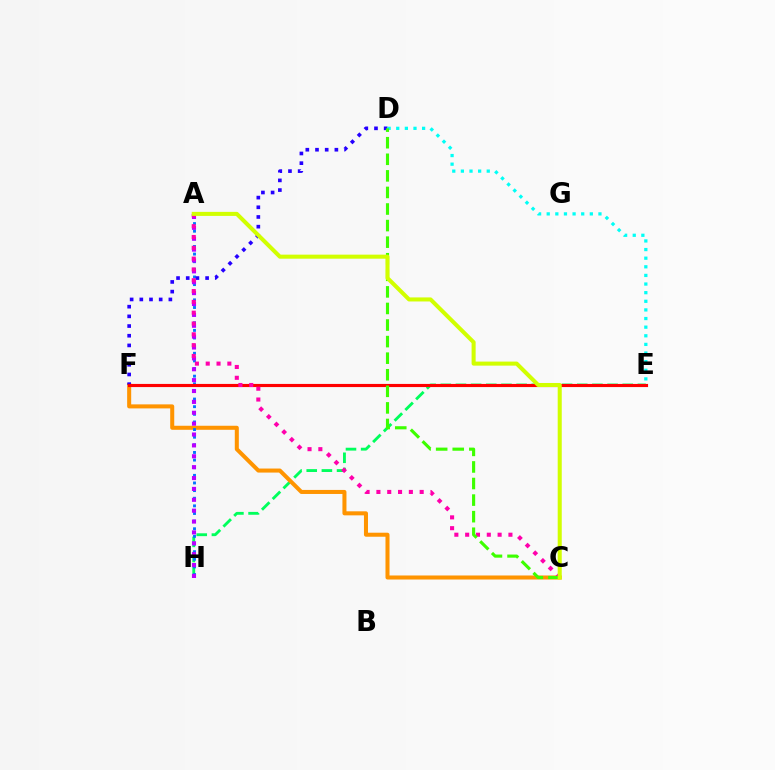{('E', 'H'): [{'color': '#00ff5c', 'line_style': 'dashed', 'thickness': 2.06}], ('C', 'F'): [{'color': '#ff9400', 'line_style': 'solid', 'thickness': 2.9}], ('A', 'H'): [{'color': '#0074ff', 'line_style': 'dotted', 'thickness': 2.07}, {'color': '#b900ff', 'line_style': 'dotted', 'thickness': 2.96}], ('D', 'F'): [{'color': '#2500ff', 'line_style': 'dotted', 'thickness': 2.63}], ('D', 'E'): [{'color': '#00fff6', 'line_style': 'dotted', 'thickness': 2.34}], ('E', 'F'): [{'color': '#ff0000', 'line_style': 'solid', 'thickness': 2.26}], ('A', 'C'): [{'color': '#ff00ac', 'line_style': 'dotted', 'thickness': 2.94}, {'color': '#d1ff00', 'line_style': 'solid', 'thickness': 2.91}], ('C', 'D'): [{'color': '#3dff00', 'line_style': 'dashed', 'thickness': 2.25}]}